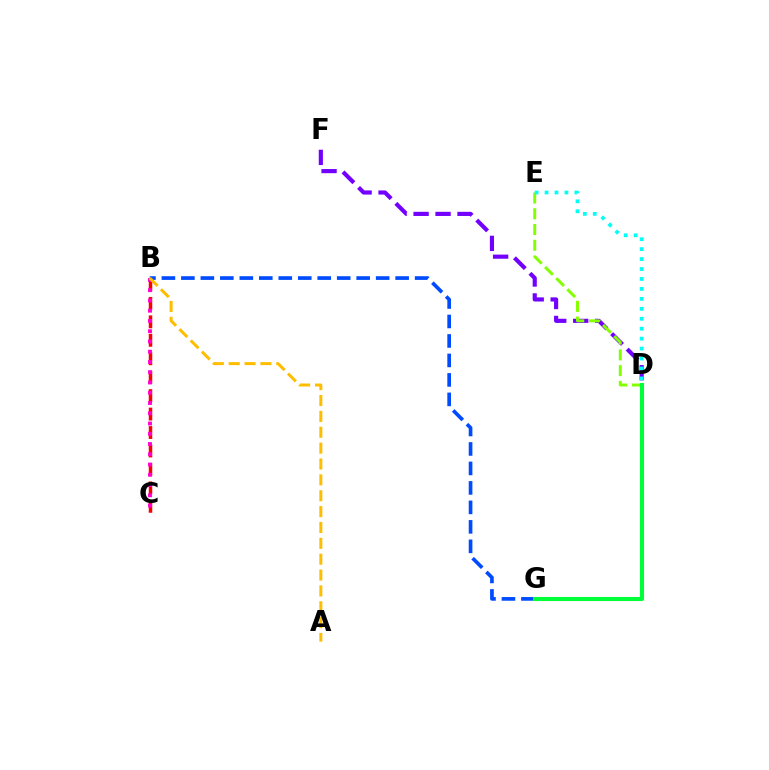{('B', 'C'): [{'color': '#ff0000', 'line_style': 'dashed', 'thickness': 2.51}, {'color': '#ff00cf', 'line_style': 'dotted', 'thickness': 2.79}], ('D', 'F'): [{'color': '#7200ff', 'line_style': 'dashed', 'thickness': 2.98}], ('B', 'G'): [{'color': '#004bff', 'line_style': 'dashed', 'thickness': 2.65}], ('D', 'E'): [{'color': '#84ff00', 'line_style': 'dashed', 'thickness': 2.14}, {'color': '#00fff6', 'line_style': 'dotted', 'thickness': 2.7}], ('A', 'B'): [{'color': '#ffbd00', 'line_style': 'dashed', 'thickness': 2.16}], ('D', 'G'): [{'color': '#00ff39', 'line_style': 'solid', 'thickness': 2.95}]}